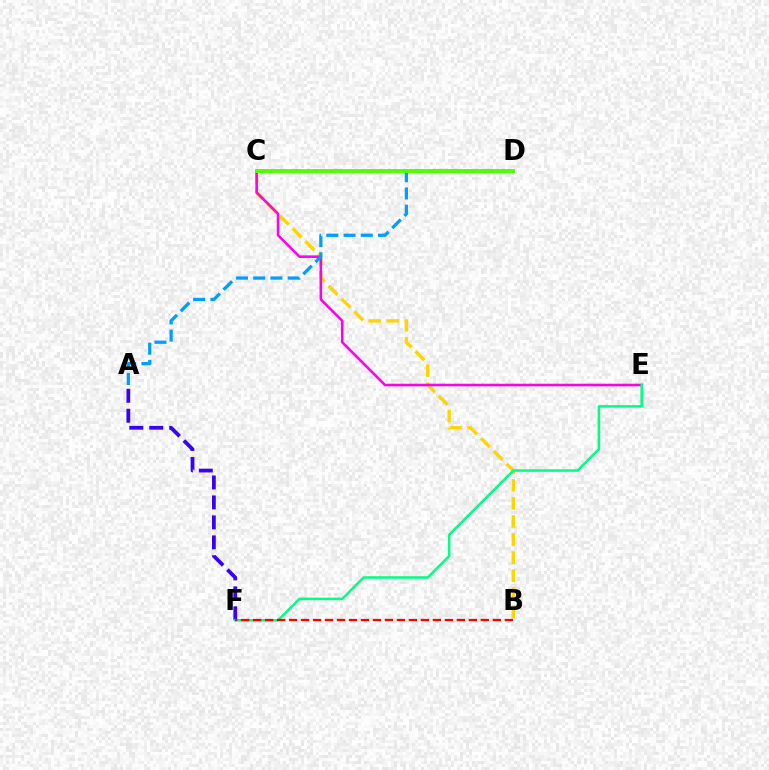{('B', 'C'): [{'color': '#ffd500', 'line_style': 'dashed', 'thickness': 2.46}], ('C', 'E'): [{'color': '#ff00ed', 'line_style': 'solid', 'thickness': 1.85}], ('A', 'F'): [{'color': '#3700ff', 'line_style': 'dashed', 'thickness': 2.71}], ('E', 'F'): [{'color': '#00ff86', 'line_style': 'solid', 'thickness': 1.83}], ('A', 'D'): [{'color': '#009eff', 'line_style': 'dashed', 'thickness': 2.34}], ('C', 'D'): [{'color': '#4fff00', 'line_style': 'solid', 'thickness': 2.77}], ('B', 'F'): [{'color': '#ff0000', 'line_style': 'dashed', 'thickness': 1.63}]}